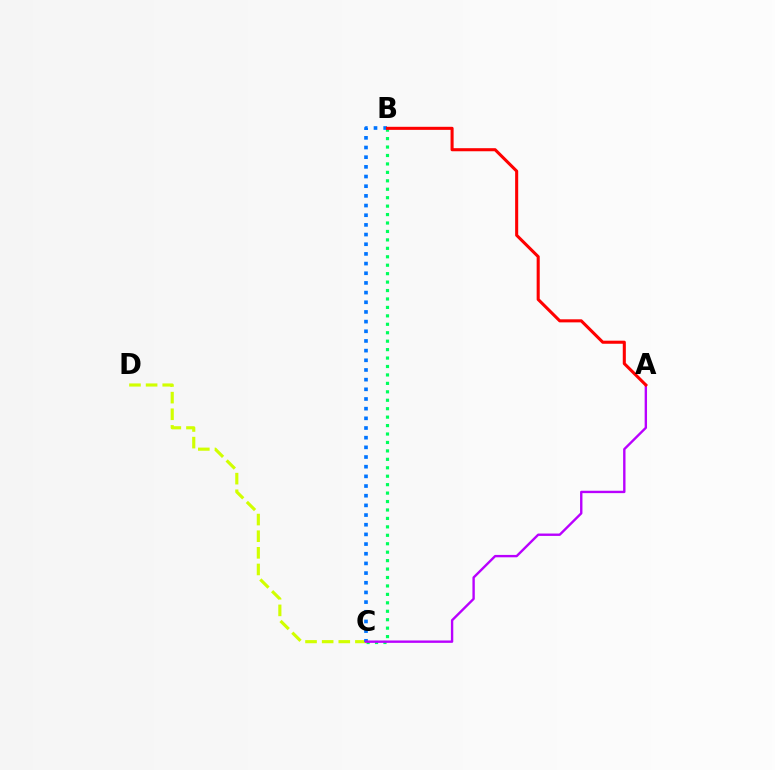{('C', 'D'): [{'color': '#d1ff00', 'line_style': 'dashed', 'thickness': 2.26}], ('B', 'C'): [{'color': '#00ff5c', 'line_style': 'dotted', 'thickness': 2.29}, {'color': '#0074ff', 'line_style': 'dotted', 'thickness': 2.63}], ('A', 'C'): [{'color': '#b900ff', 'line_style': 'solid', 'thickness': 1.71}], ('A', 'B'): [{'color': '#ff0000', 'line_style': 'solid', 'thickness': 2.21}]}